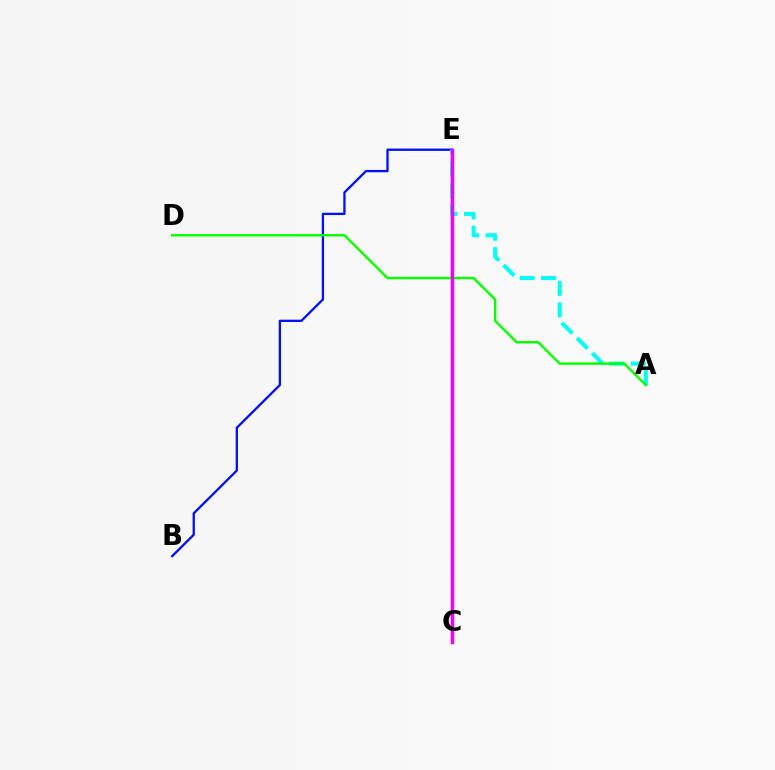{('B', 'E'): [{'color': '#0010ff', 'line_style': 'solid', 'thickness': 1.66}], ('C', 'E'): [{'color': '#ff0000', 'line_style': 'solid', 'thickness': 1.67}, {'color': '#fcf500', 'line_style': 'dotted', 'thickness': 1.52}, {'color': '#ee00ff', 'line_style': 'solid', 'thickness': 2.45}], ('A', 'E'): [{'color': '#00fff6', 'line_style': 'dashed', 'thickness': 2.91}], ('A', 'D'): [{'color': '#08ff00', 'line_style': 'solid', 'thickness': 1.75}]}